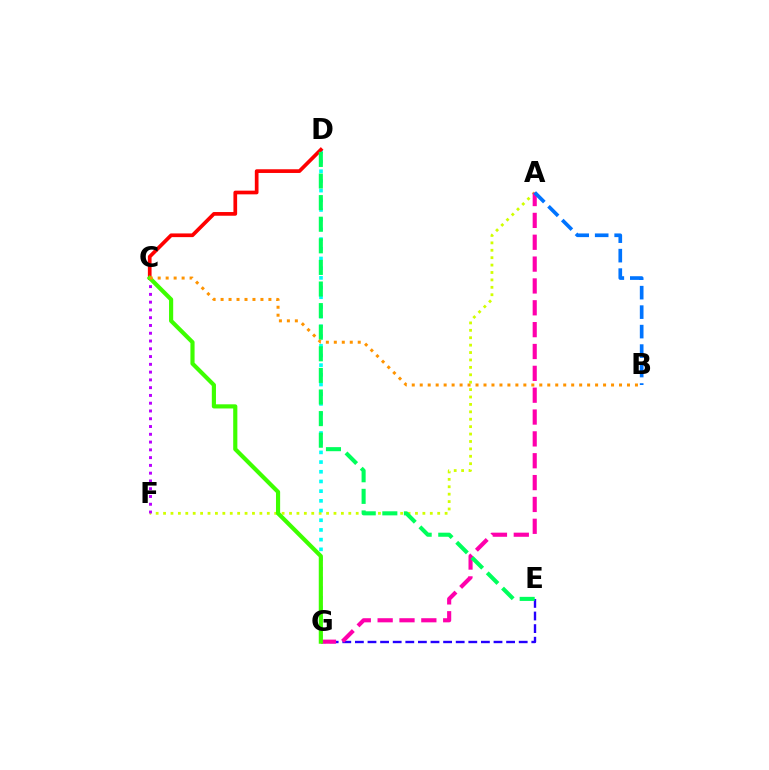{('E', 'G'): [{'color': '#2500ff', 'line_style': 'dashed', 'thickness': 1.71}], ('A', 'F'): [{'color': '#d1ff00', 'line_style': 'dotted', 'thickness': 2.01}], ('C', 'F'): [{'color': '#b900ff', 'line_style': 'dotted', 'thickness': 2.11}], ('A', 'G'): [{'color': '#ff00ac', 'line_style': 'dashed', 'thickness': 2.97}], ('A', 'B'): [{'color': '#0074ff', 'line_style': 'dashed', 'thickness': 2.65}], ('D', 'G'): [{'color': '#00fff6', 'line_style': 'dotted', 'thickness': 2.63}], ('C', 'D'): [{'color': '#ff0000', 'line_style': 'solid', 'thickness': 2.66}], ('D', 'E'): [{'color': '#00ff5c', 'line_style': 'dashed', 'thickness': 2.93}], ('C', 'G'): [{'color': '#3dff00', 'line_style': 'solid', 'thickness': 2.99}], ('B', 'C'): [{'color': '#ff9400', 'line_style': 'dotted', 'thickness': 2.17}]}